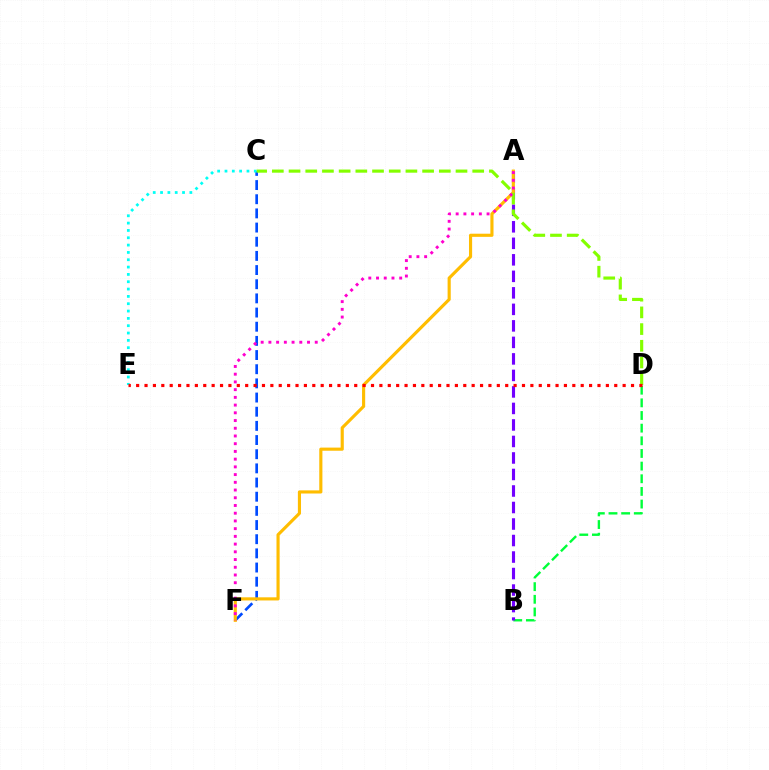{('C', 'F'): [{'color': '#004bff', 'line_style': 'dashed', 'thickness': 1.92}], ('B', 'D'): [{'color': '#00ff39', 'line_style': 'dashed', 'thickness': 1.72}], ('A', 'B'): [{'color': '#7200ff', 'line_style': 'dashed', 'thickness': 2.24}], ('C', 'E'): [{'color': '#00fff6', 'line_style': 'dotted', 'thickness': 1.99}], ('A', 'F'): [{'color': '#ffbd00', 'line_style': 'solid', 'thickness': 2.26}, {'color': '#ff00cf', 'line_style': 'dotted', 'thickness': 2.1}], ('C', 'D'): [{'color': '#84ff00', 'line_style': 'dashed', 'thickness': 2.27}], ('D', 'E'): [{'color': '#ff0000', 'line_style': 'dotted', 'thickness': 2.28}]}